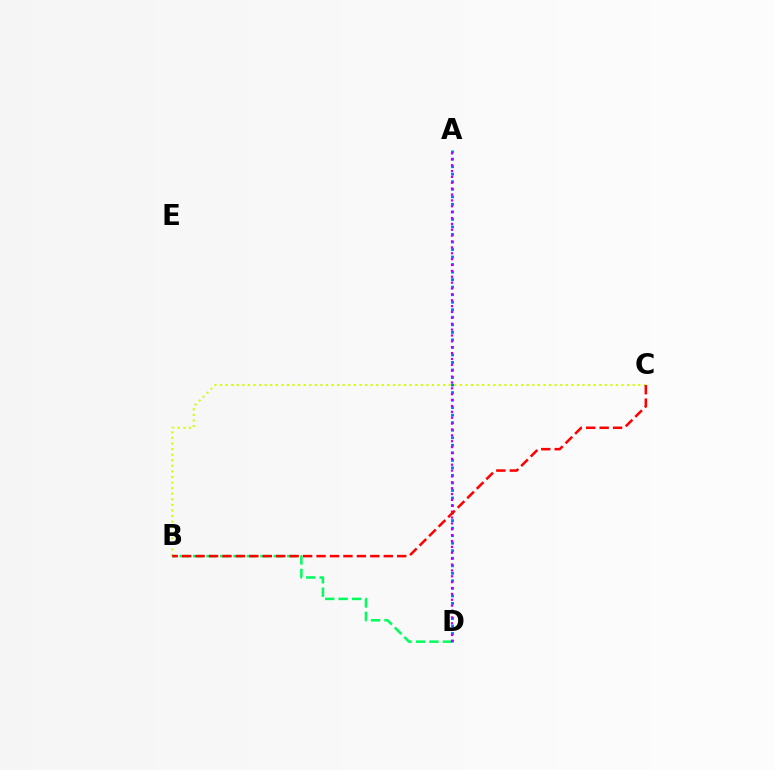{('B', 'C'): [{'color': '#d1ff00', 'line_style': 'dotted', 'thickness': 1.51}, {'color': '#ff0000', 'line_style': 'dashed', 'thickness': 1.83}], ('B', 'D'): [{'color': '#00ff5c', 'line_style': 'dashed', 'thickness': 1.83}], ('A', 'D'): [{'color': '#0074ff', 'line_style': 'dotted', 'thickness': 2.05}, {'color': '#b900ff', 'line_style': 'dotted', 'thickness': 1.6}]}